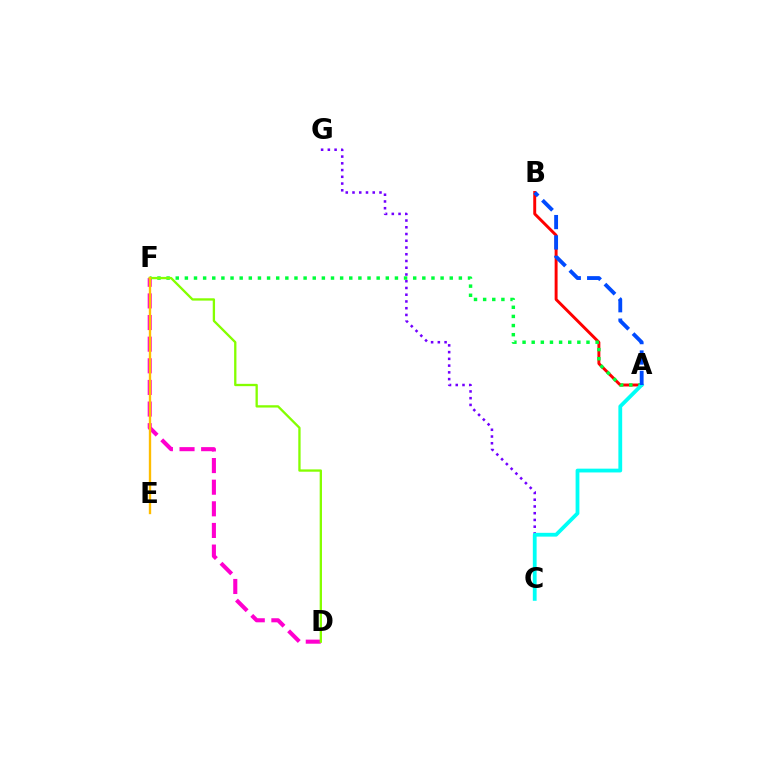{('A', 'B'): [{'color': '#ff0000', 'line_style': 'solid', 'thickness': 2.12}, {'color': '#004bff', 'line_style': 'dashed', 'thickness': 2.77}], ('D', 'F'): [{'color': '#ff00cf', 'line_style': 'dashed', 'thickness': 2.94}, {'color': '#84ff00', 'line_style': 'solid', 'thickness': 1.66}], ('C', 'G'): [{'color': '#7200ff', 'line_style': 'dotted', 'thickness': 1.83}], ('A', 'F'): [{'color': '#00ff39', 'line_style': 'dotted', 'thickness': 2.48}], ('A', 'C'): [{'color': '#00fff6', 'line_style': 'solid', 'thickness': 2.73}], ('E', 'F'): [{'color': '#ffbd00', 'line_style': 'solid', 'thickness': 1.7}]}